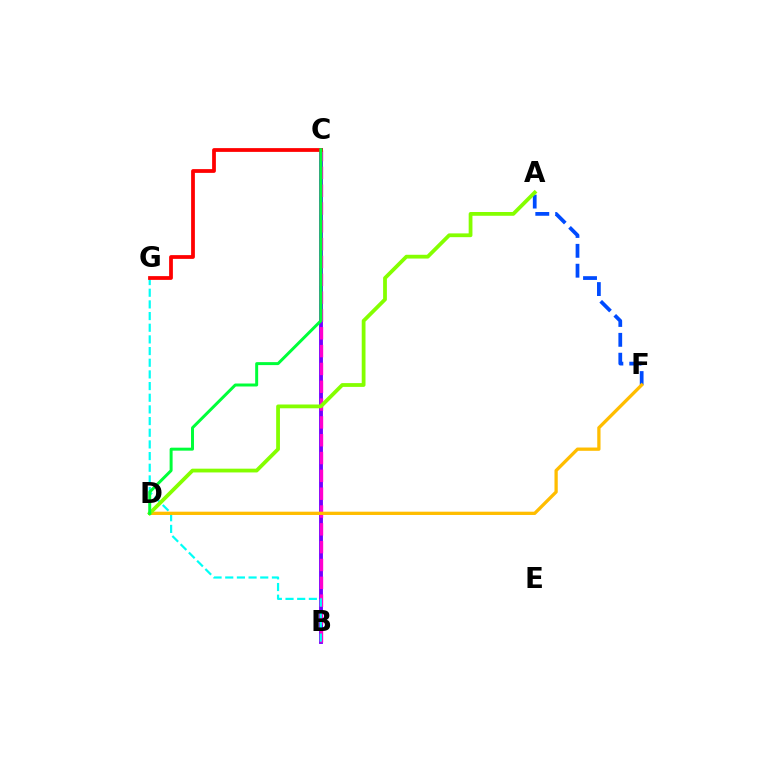{('B', 'C'): [{'color': '#7200ff', 'line_style': 'solid', 'thickness': 2.78}, {'color': '#ff00cf', 'line_style': 'dashed', 'thickness': 2.42}], ('B', 'G'): [{'color': '#00fff6', 'line_style': 'dashed', 'thickness': 1.59}], ('C', 'G'): [{'color': '#ff0000', 'line_style': 'solid', 'thickness': 2.71}], ('A', 'F'): [{'color': '#004bff', 'line_style': 'dashed', 'thickness': 2.7}], ('D', 'F'): [{'color': '#ffbd00', 'line_style': 'solid', 'thickness': 2.36}], ('A', 'D'): [{'color': '#84ff00', 'line_style': 'solid', 'thickness': 2.72}], ('C', 'D'): [{'color': '#00ff39', 'line_style': 'solid', 'thickness': 2.14}]}